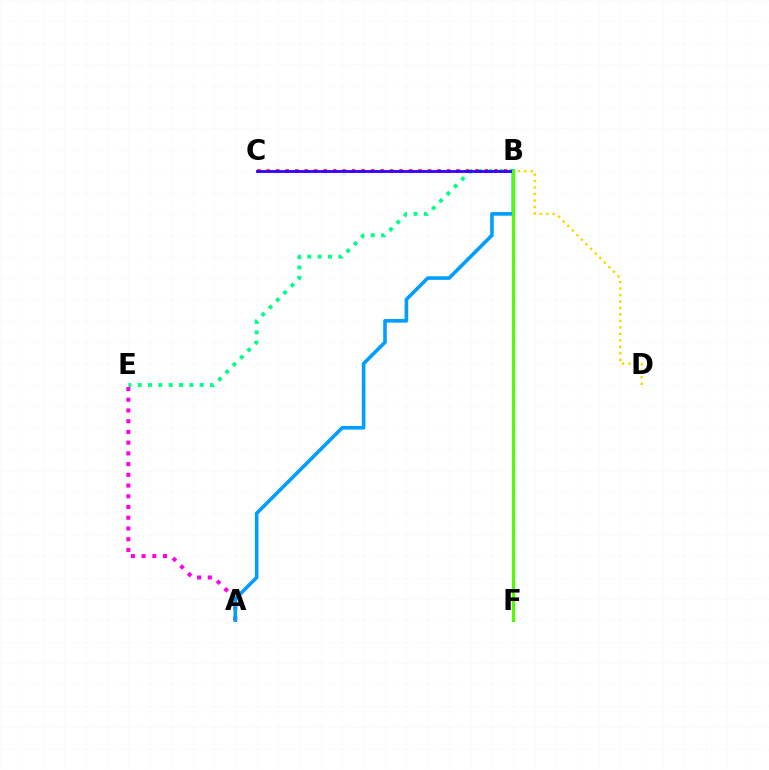{('B', 'E'): [{'color': '#00ff86', 'line_style': 'dotted', 'thickness': 2.81}], ('B', 'C'): [{'color': '#ff0000', 'line_style': 'dotted', 'thickness': 2.58}, {'color': '#3700ff', 'line_style': 'solid', 'thickness': 2.04}], ('A', 'E'): [{'color': '#ff00ed', 'line_style': 'dotted', 'thickness': 2.91}], ('A', 'B'): [{'color': '#009eff', 'line_style': 'solid', 'thickness': 2.59}], ('B', 'D'): [{'color': '#ffd500', 'line_style': 'dotted', 'thickness': 1.76}], ('B', 'F'): [{'color': '#4fff00', 'line_style': 'solid', 'thickness': 2.27}]}